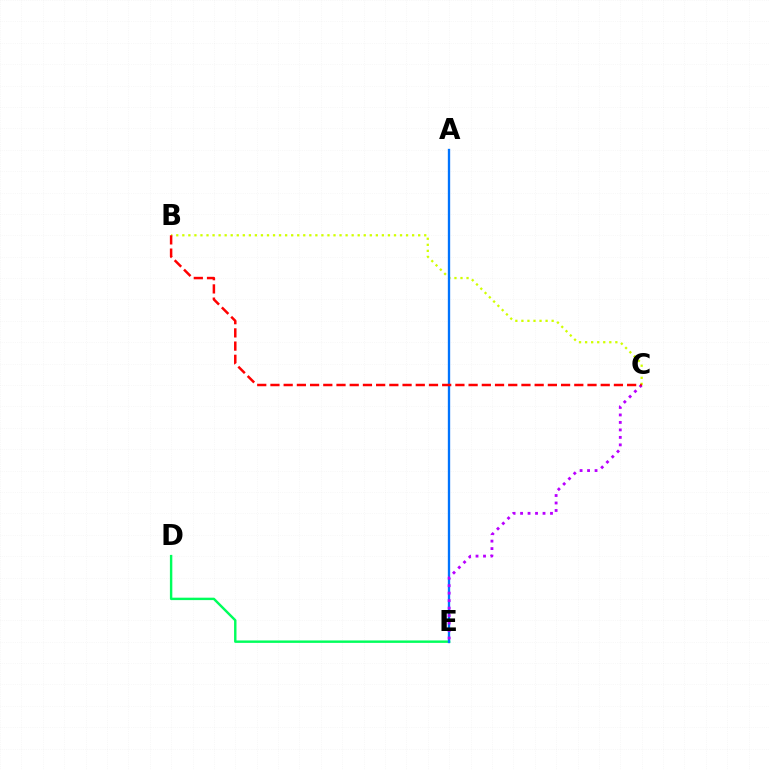{('D', 'E'): [{'color': '#00ff5c', 'line_style': 'solid', 'thickness': 1.74}], ('B', 'C'): [{'color': '#d1ff00', 'line_style': 'dotted', 'thickness': 1.64}, {'color': '#ff0000', 'line_style': 'dashed', 'thickness': 1.79}], ('A', 'E'): [{'color': '#0074ff', 'line_style': 'solid', 'thickness': 1.68}], ('C', 'E'): [{'color': '#b900ff', 'line_style': 'dotted', 'thickness': 2.03}]}